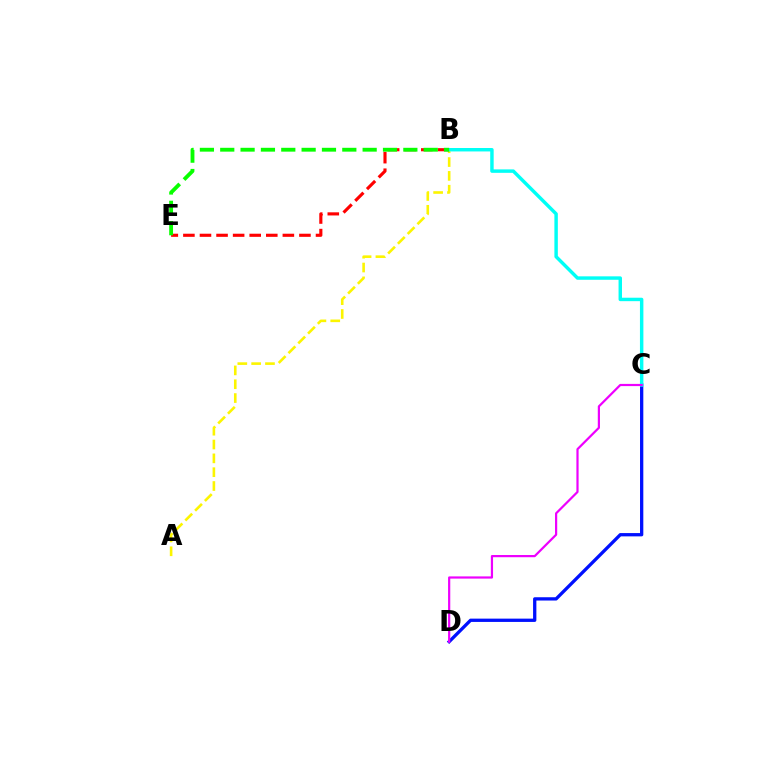{('C', 'D'): [{'color': '#0010ff', 'line_style': 'solid', 'thickness': 2.37}, {'color': '#ee00ff', 'line_style': 'solid', 'thickness': 1.59}], ('A', 'B'): [{'color': '#fcf500', 'line_style': 'dashed', 'thickness': 1.88}], ('B', 'E'): [{'color': '#ff0000', 'line_style': 'dashed', 'thickness': 2.25}, {'color': '#08ff00', 'line_style': 'dashed', 'thickness': 2.76}], ('B', 'C'): [{'color': '#00fff6', 'line_style': 'solid', 'thickness': 2.48}]}